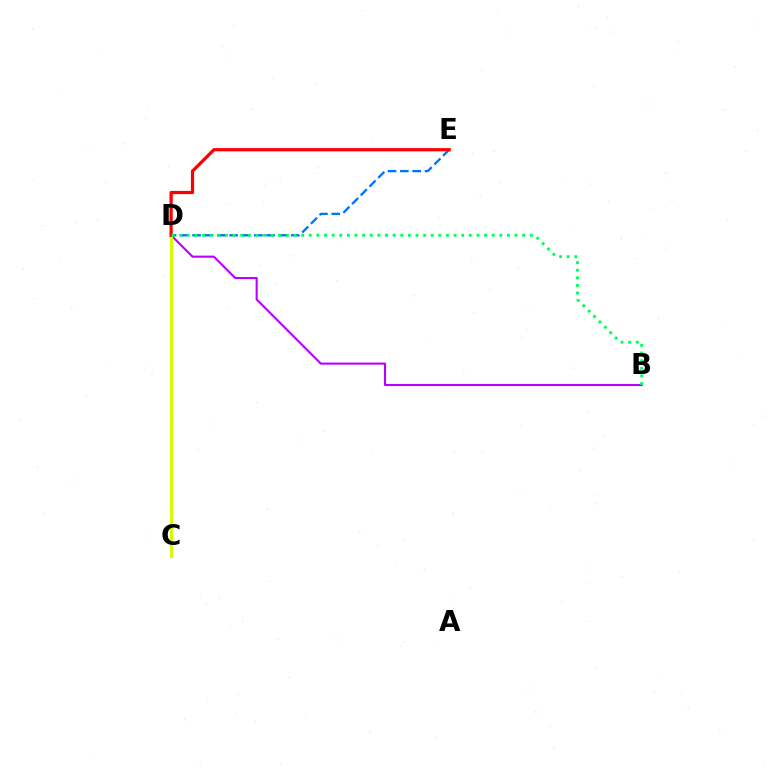{('D', 'E'): [{'color': '#0074ff', 'line_style': 'dashed', 'thickness': 1.68}, {'color': '#ff0000', 'line_style': 'solid', 'thickness': 2.32}], ('B', 'D'): [{'color': '#b900ff', 'line_style': 'solid', 'thickness': 1.51}, {'color': '#00ff5c', 'line_style': 'dotted', 'thickness': 2.07}], ('C', 'D'): [{'color': '#d1ff00', 'line_style': 'solid', 'thickness': 2.26}]}